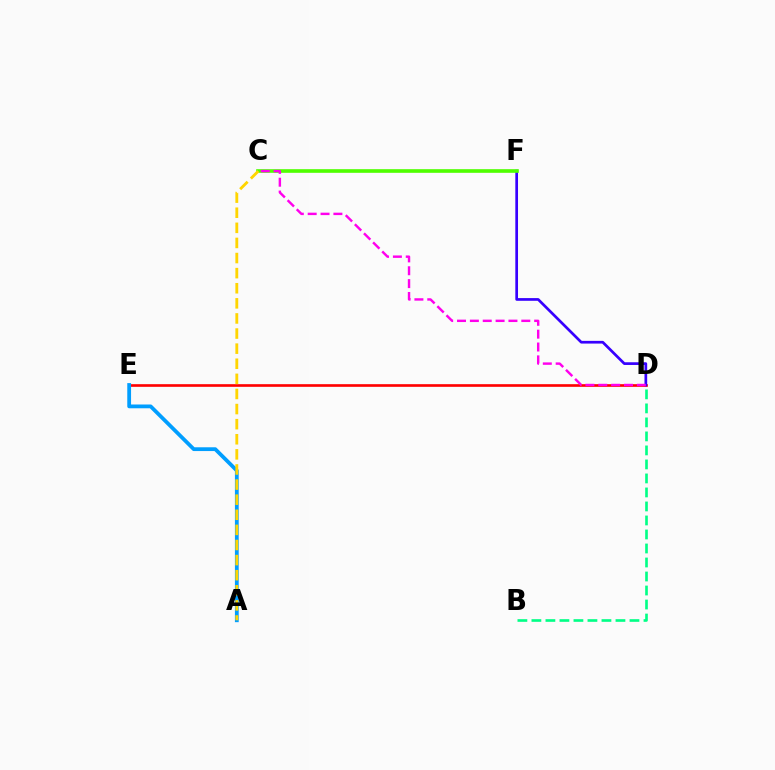{('D', 'E'): [{'color': '#ff0000', 'line_style': 'solid', 'thickness': 1.91}], ('D', 'F'): [{'color': '#3700ff', 'line_style': 'solid', 'thickness': 1.95}], ('A', 'E'): [{'color': '#009eff', 'line_style': 'solid', 'thickness': 2.73}], ('B', 'D'): [{'color': '#00ff86', 'line_style': 'dashed', 'thickness': 1.9}], ('C', 'F'): [{'color': '#4fff00', 'line_style': 'solid', 'thickness': 2.61}], ('A', 'C'): [{'color': '#ffd500', 'line_style': 'dashed', 'thickness': 2.05}], ('C', 'D'): [{'color': '#ff00ed', 'line_style': 'dashed', 'thickness': 1.75}]}